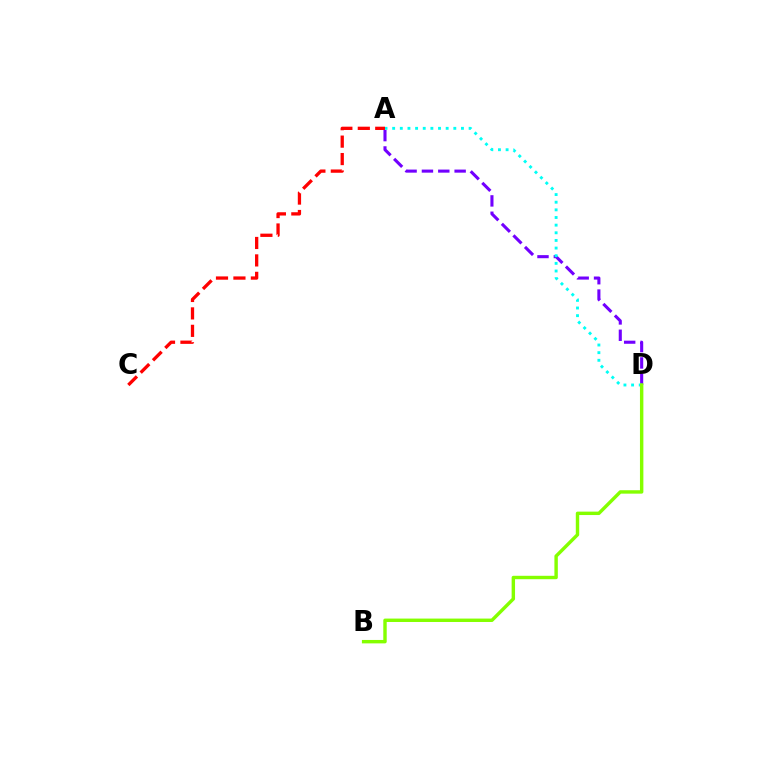{('A', 'C'): [{'color': '#ff0000', 'line_style': 'dashed', 'thickness': 2.37}], ('A', 'D'): [{'color': '#7200ff', 'line_style': 'dashed', 'thickness': 2.22}, {'color': '#00fff6', 'line_style': 'dotted', 'thickness': 2.08}], ('B', 'D'): [{'color': '#84ff00', 'line_style': 'solid', 'thickness': 2.46}]}